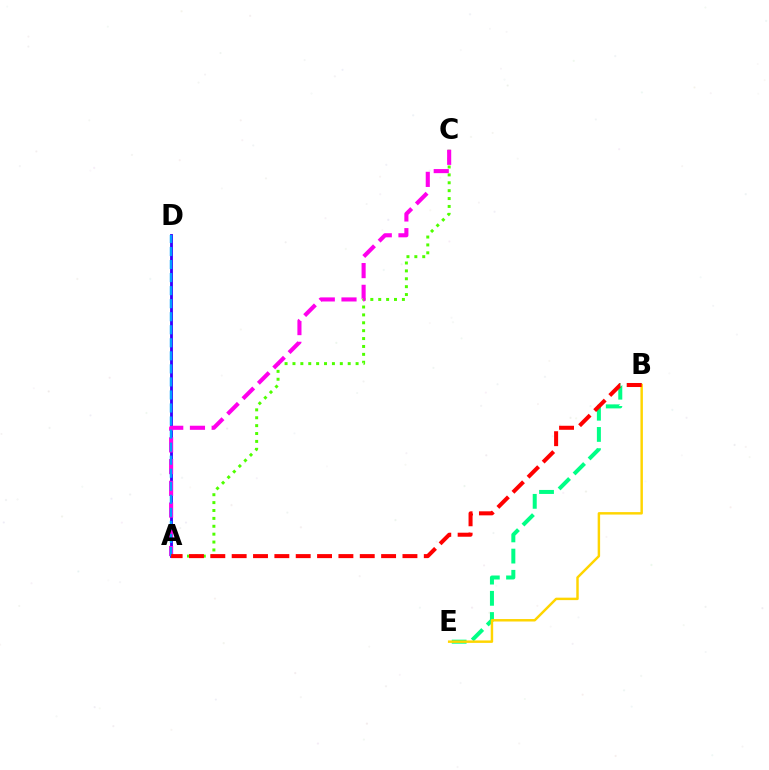{('A', 'D'): [{'color': '#3700ff', 'line_style': 'solid', 'thickness': 2.04}, {'color': '#009eff', 'line_style': 'dashed', 'thickness': 1.77}], ('B', 'E'): [{'color': '#00ff86', 'line_style': 'dashed', 'thickness': 2.88}, {'color': '#ffd500', 'line_style': 'solid', 'thickness': 1.77}], ('A', 'C'): [{'color': '#4fff00', 'line_style': 'dotted', 'thickness': 2.14}, {'color': '#ff00ed', 'line_style': 'dashed', 'thickness': 2.95}], ('A', 'B'): [{'color': '#ff0000', 'line_style': 'dashed', 'thickness': 2.9}]}